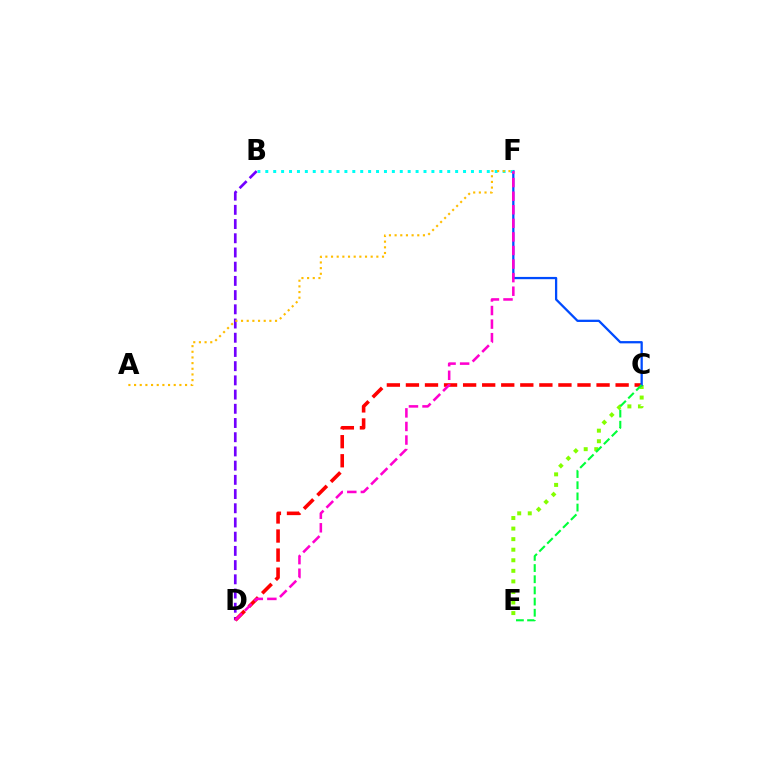{('B', 'D'): [{'color': '#7200ff', 'line_style': 'dashed', 'thickness': 1.93}], ('C', 'E'): [{'color': '#84ff00', 'line_style': 'dotted', 'thickness': 2.87}, {'color': '#00ff39', 'line_style': 'dashed', 'thickness': 1.52}], ('C', 'D'): [{'color': '#ff0000', 'line_style': 'dashed', 'thickness': 2.59}], ('C', 'F'): [{'color': '#004bff', 'line_style': 'solid', 'thickness': 1.64}], ('B', 'F'): [{'color': '#00fff6', 'line_style': 'dotted', 'thickness': 2.15}], ('D', 'F'): [{'color': '#ff00cf', 'line_style': 'dashed', 'thickness': 1.84}], ('A', 'F'): [{'color': '#ffbd00', 'line_style': 'dotted', 'thickness': 1.54}]}